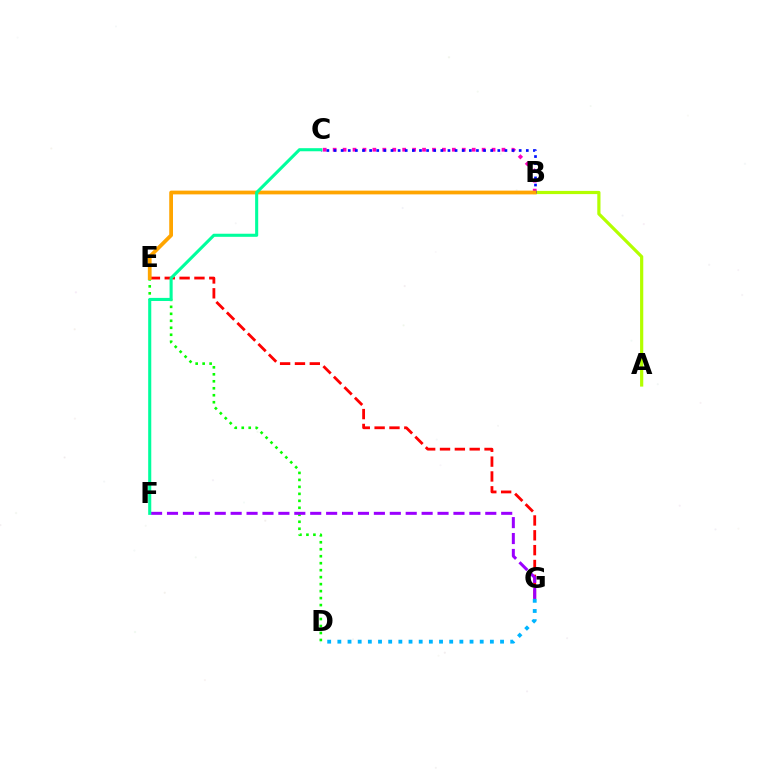{('E', 'G'): [{'color': '#ff0000', 'line_style': 'dashed', 'thickness': 2.02}], ('D', 'E'): [{'color': '#08ff00', 'line_style': 'dotted', 'thickness': 1.9}], ('A', 'B'): [{'color': '#b3ff00', 'line_style': 'solid', 'thickness': 2.31}], ('B', 'C'): [{'color': '#ff00bd', 'line_style': 'dotted', 'thickness': 2.7}, {'color': '#0010ff', 'line_style': 'dotted', 'thickness': 1.94}], ('B', 'E'): [{'color': '#ffa500', 'line_style': 'solid', 'thickness': 2.71}], ('F', 'G'): [{'color': '#9b00ff', 'line_style': 'dashed', 'thickness': 2.16}], ('C', 'F'): [{'color': '#00ff9d', 'line_style': 'solid', 'thickness': 2.22}], ('D', 'G'): [{'color': '#00b5ff', 'line_style': 'dotted', 'thickness': 2.76}]}